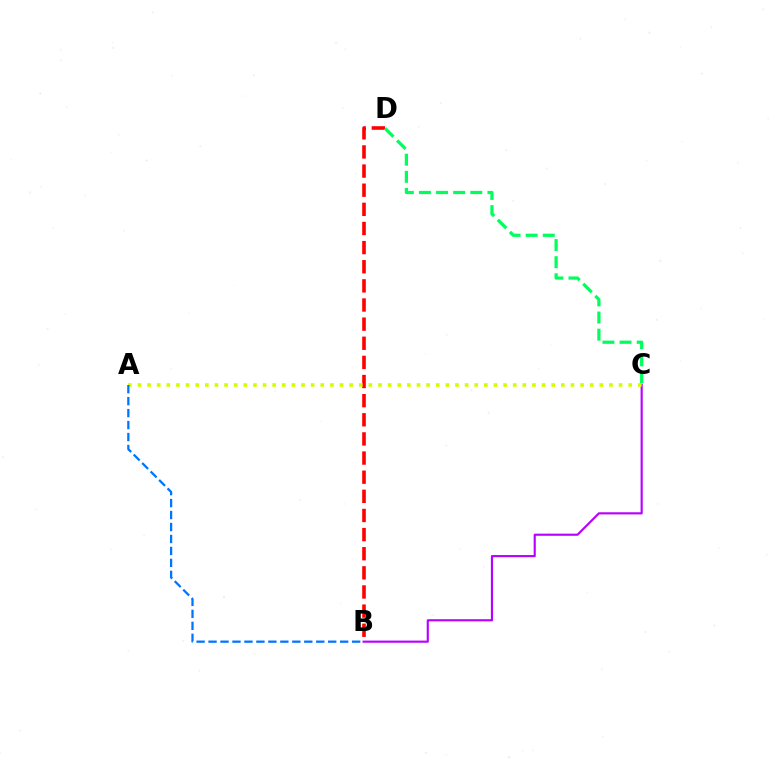{('B', 'D'): [{'color': '#ff0000', 'line_style': 'dashed', 'thickness': 2.6}], ('B', 'C'): [{'color': '#b900ff', 'line_style': 'solid', 'thickness': 1.54}], ('A', 'C'): [{'color': '#d1ff00', 'line_style': 'dotted', 'thickness': 2.61}], ('A', 'B'): [{'color': '#0074ff', 'line_style': 'dashed', 'thickness': 1.63}], ('C', 'D'): [{'color': '#00ff5c', 'line_style': 'dashed', 'thickness': 2.33}]}